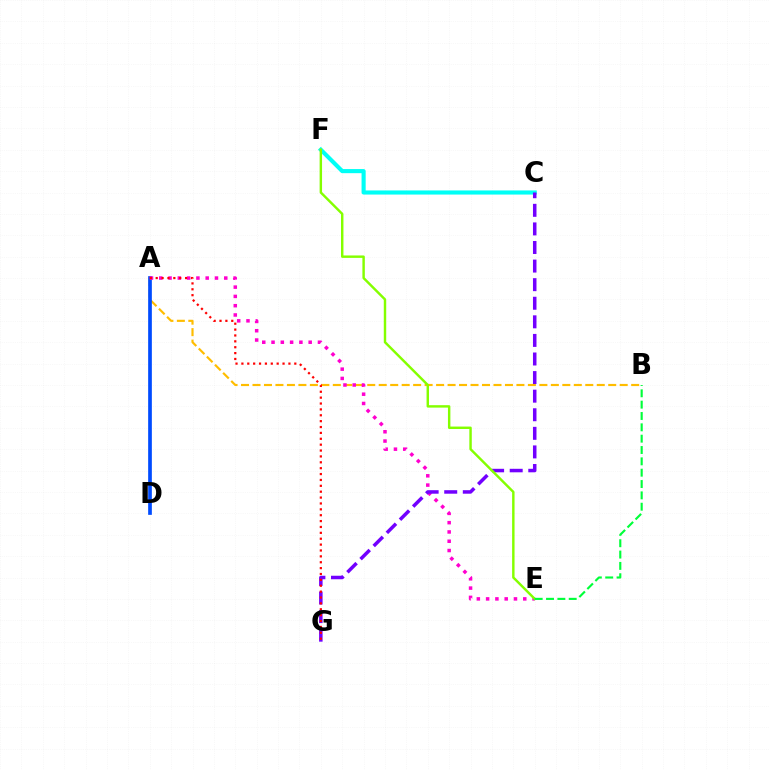{('A', 'B'): [{'color': '#ffbd00', 'line_style': 'dashed', 'thickness': 1.56}], ('A', 'D'): [{'color': '#004bff', 'line_style': 'solid', 'thickness': 2.66}], ('C', 'F'): [{'color': '#00fff6', 'line_style': 'solid', 'thickness': 2.96}], ('A', 'E'): [{'color': '#ff00cf', 'line_style': 'dotted', 'thickness': 2.52}], ('C', 'G'): [{'color': '#7200ff', 'line_style': 'dashed', 'thickness': 2.52}], ('E', 'F'): [{'color': '#84ff00', 'line_style': 'solid', 'thickness': 1.75}], ('B', 'E'): [{'color': '#00ff39', 'line_style': 'dashed', 'thickness': 1.54}], ('A', 'G'): [{'color': '#ff0000', 'line_style': 'dotted', 'thickness': 1.6}]}